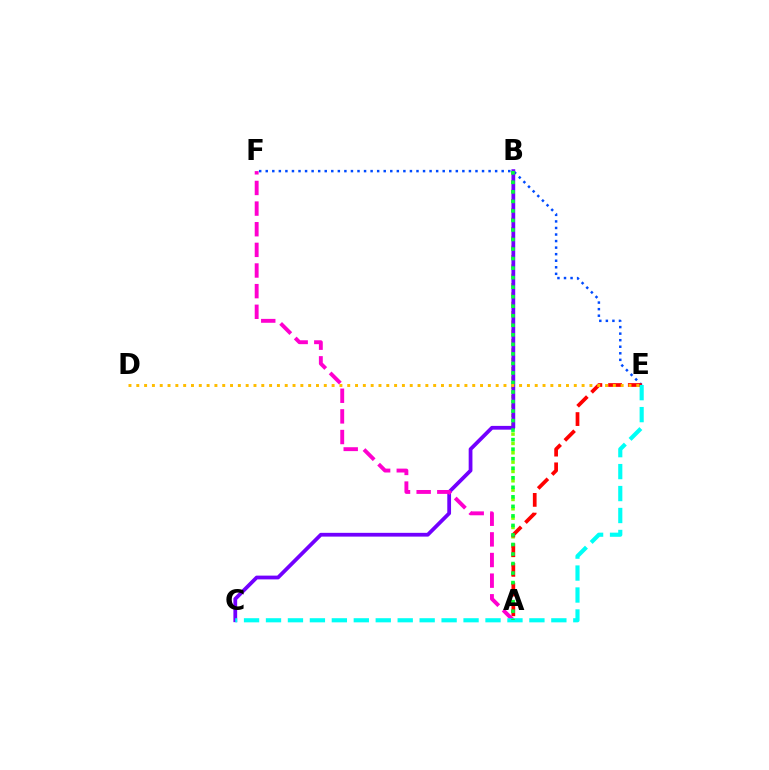{('E', 'F'): [{'color': '#004bff', 'line_style': 'dotted', 'thickness': 1.78}], ('A', 'B'): [{'color': '#84ff00', 'line_style': 'dotted', 'thickness': 2.54}, {'color': '#00ff39', 'line_style': 'dotted', 'thickness': 2.59}], ('B', 'C'): [{'color': '#7200ff', 'line_style': 'solid', 'thickness': 2.71}], ('A', 'E'): [{'color': '#ff0000', 'line_style': 'dashed', 'thickness': 2.68}], ('A', 'F'): [{'color': '#ff00cf', 'line_style': 'dashed', 'thickness': 2.8}], ('C', 'E'): [{'color': '#00fff6', 'line_style': 'dashed', 'thickness': 2.98}], ('D', 'E'): [{'color': '#ffbd00', 'line_style': 'dotted', 'thickness': 2.12}]}